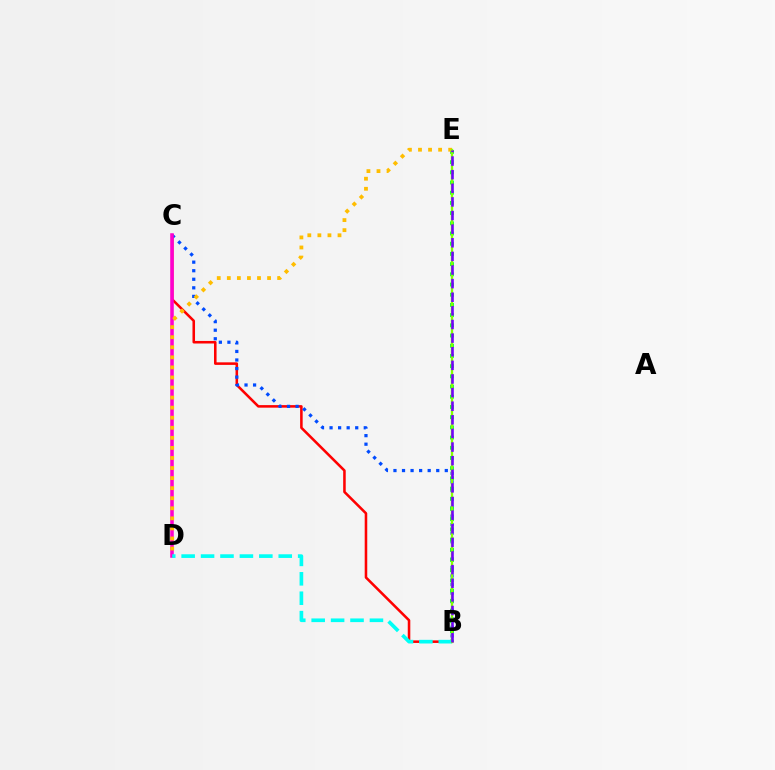{('B', 'C'): [{'color': '#ff0000', 'line_style': 'solid', 'thickness': 1.84}, {'color': '#004bff', 'line_style': 'dotted', 'thickness': 2.32}], ('C', 'D'): [{'color': '#ff00cf', 'line_style': 'solid', 'thickness': 2.55}], ('B', 'E'): [{'color': '#00ff39', 'line_style': 'dotted', 'thickness': 2.77}, {'color': '#84ff00', 'line_style': 'solid', 'thickness': 1.67}, {'color': '#7200ff', 'line_style': 'dashed', 'thickness': 1.85}], ('D', 'E'): [{'color': '#ffbd00', 'line_style': 'dotted', 'thickness': 2.73}], ('B', 'D'): [{'color': '#00fff6', 'line_style': 'dashed', 'thickness': 2.64}]}